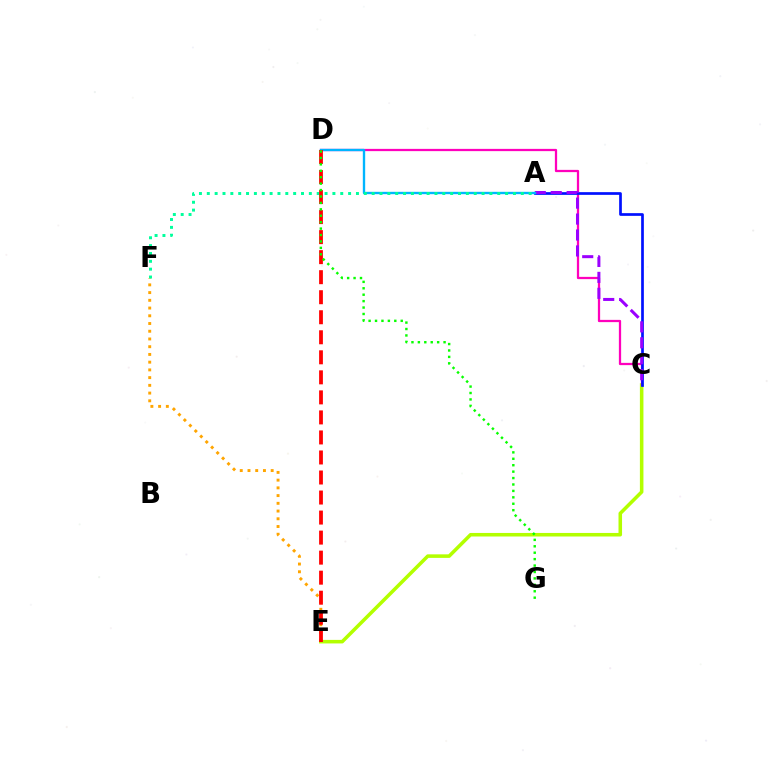{('C', 'E'): [{'color': '#b3ff00', 'line_style': 'solid', 'thickness': 2.55}], ('C', 'D'): [{'color': '#ff00bd', 'line_style': 'solid', 'thickness': 1.63}], ('A', 'C'): [{'color': '#0010ff', 'line_style': 'solid', 'thickness': 1.95}, {'color': '#9b00ff', 'line_style': 'dashed', 'thickness': 2.17}], ('A', 'D'): [{'color': '#00b5ff', 'line_style': 'solid', 'thickness': 1.7}], ('E', 'F'): [{'color': '#ffa500', 'line_style': 'dotted', 'thickness': 2.1}], ('A', 'F'): [{'color': '#00ff9d', 'line_style': 'dotted', 'thickness': 2.13}], ('D', 'E'): [{'color': '#ff0000', 'line_style': 'dashed', 'thickness': 2.72}], ('D', 'G'): [{'color': '#08ff00', 'line_style': 'dotted', 'thickness': 1.75}]}